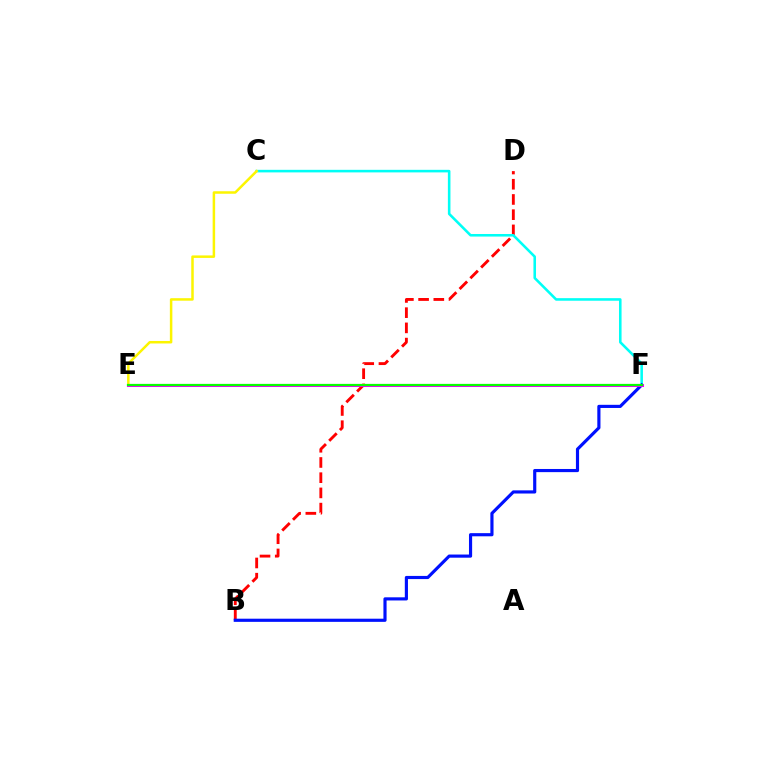{('B', 'D'): [{'color': '#ff0000', 'line_style': 'dashed', 'thickness': 2.07}], ('C', 'F'): [{'color': '#00fff6', 'line_style': 'solid', 'thickness': 1.85}], ('C', 'E'): [{'color': '#fcf500', 'line_style': 'solid', 'thickness': 1.8}], ('B', 'F'): [{'color': '#0010ff', 'line_style': 'solid', 'thickness': 2.27}], ('E', 'F'): [{'color': '#ee00ff', 'line_style': 'solid', 'thickness': 2.18}, {'color': '#08ff00', 'line_style': 'solid', 'thickness': 1.59}]}